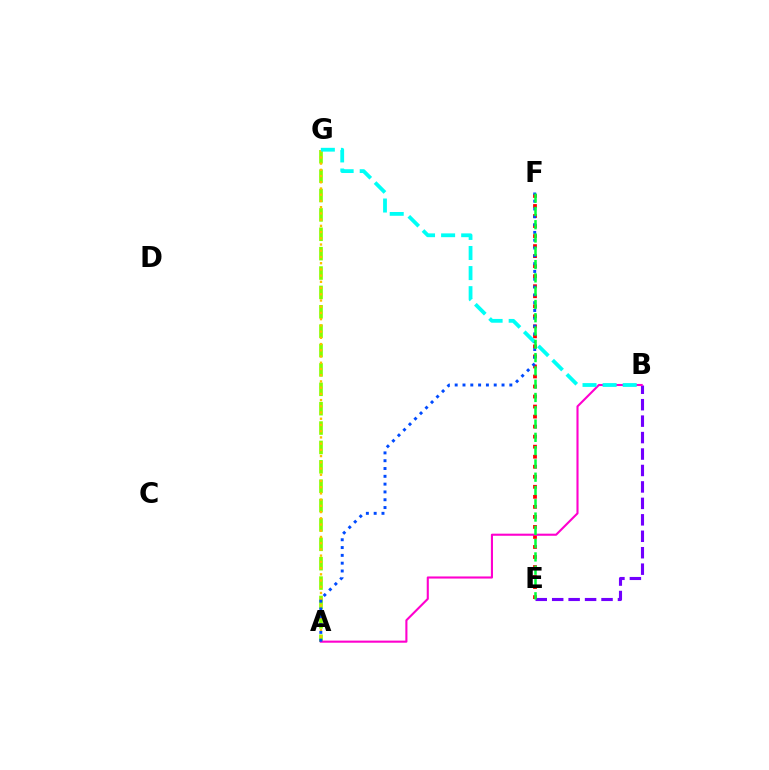{('A', 'G'): [{'color': '#84ff00', 'line_style': 'dashed', 'thickness': 2.63}, {'color': '#ffbd00', 'line_style': 'dotted', 'thickness': 1.69}], ('B', 'E'): [{'color': '#7200ff', 'line_style': 'dashed', 'thickness': 2.23}], ('E', 'F'): [{'color': '#ff0000', 'line_style': 'dotted', 'thickness': 2.72}, {'color': '#00ff39', 'line_style': 'dashed', 'thickness': 1.81}], ('A', 'B'): [{'color': '#ff00cf', 'line_style': 'solid', 'thickness': 1.52}], ('A', 'F'): [{'color': '#004bff', 'line_style': 'dotted', 'thickness': 2.12}], ('B', 'G'): [{'color': '#00fff6', 'line_style': 'dashed', 'thickness': 2.73}]}